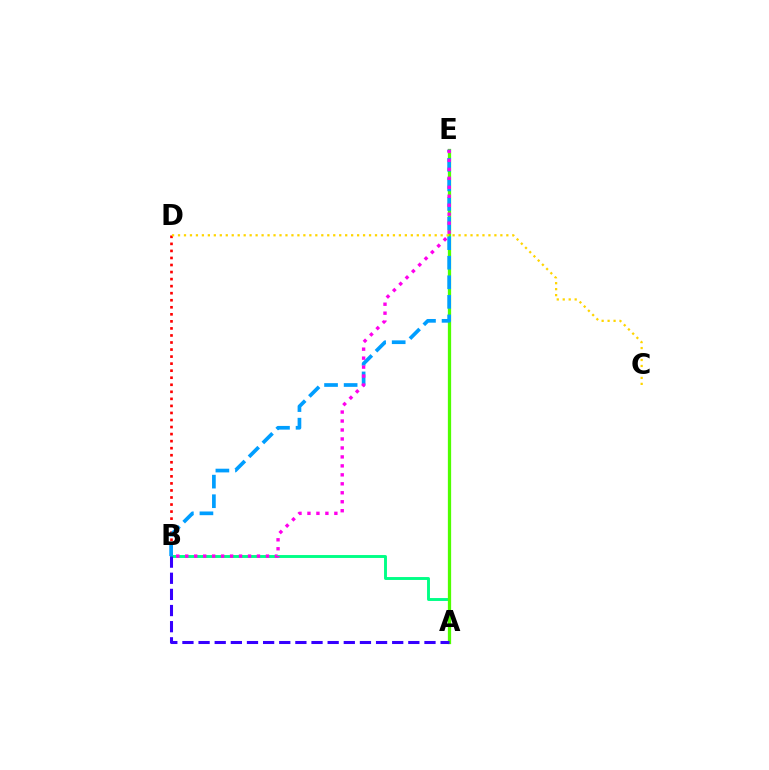{('A', 'B'): [{'color': '#00ff86', 'line_style': 'solid', 'thickness': 2.1}, {'color': '#3700ff', 'line_style': 'dashed', 'thickness': 2.19}], ('A', 'E'): [{'color': '#4fff00', 'line_style': 'solid', 'thickness': 2.35}], ('B', 'D'): [{'color': '#ff0000', 'line_style': 'dotted', 'thickness': 1.91}], ('B', 'E'): [{'color': '#009eff', 'line_style': 'dashed', 'thickness': 2.66}, {'color': '#ff00ed', 'line_style': 'dotted', 'thickness': 2.44}], ('C', 'D'): [{'color': '#ffd500', 'line_style': 'dotted', 'thickness': 1.62}]}